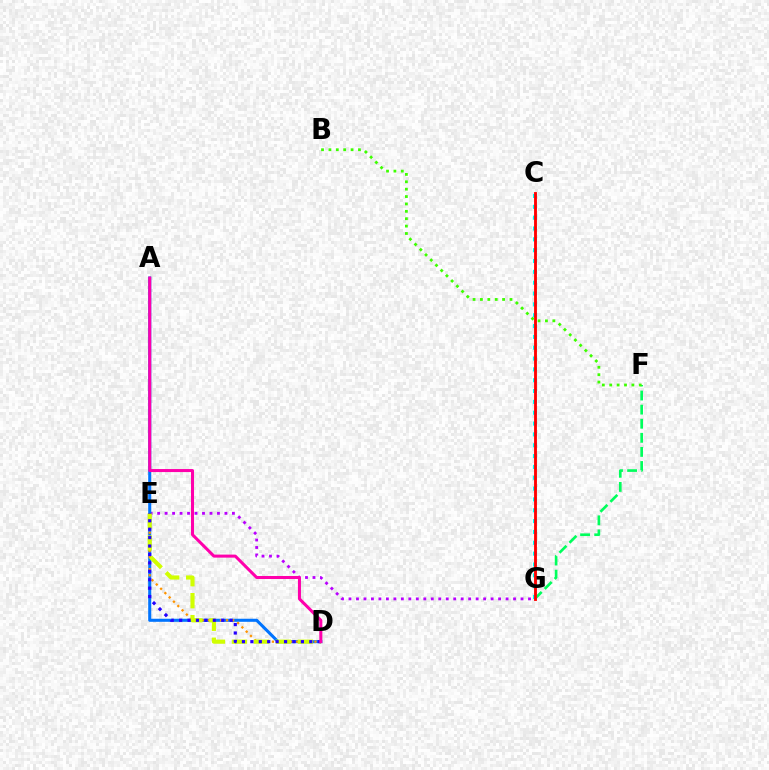{('E', 'G'): [{'color': '#b900ff', 'line_style': 'dotted', 'thickness': 2.03}], ('A', 'D'): [{'color': '#0074ff', 'line_style': 'solid', 'thickness': 2.2}, {'color': '#ff00ac', 'line_style': 'solid', 'thickness': 2.18}], ('D', 'E'): [{'color': '#ff9400', 'line_style': 'dotted', 'thickness': 1.65}, {'color': '#d1ff00', 'line_style': 'dashed', 'thickness': 2.99}, {'color': '#2500ff', 'line_style': 'dotted', 'thickness': 2.29}], ('F', 'G'): [{'color': '#00ff5c', 'line_style': 'dashed', 'thickness': 1.91}], ('C', 'G'): [{'color': '#00fff6', 'line_style': 'dotted', 'thickness': 2.94}, {'color': '#ff0000', 'line_style': 'solid', 'thickness': 2.05}], ('B', 'F'): [{'color': '#3dff00', 'line_style': 'dotted', 'thickness': 2.01}]}